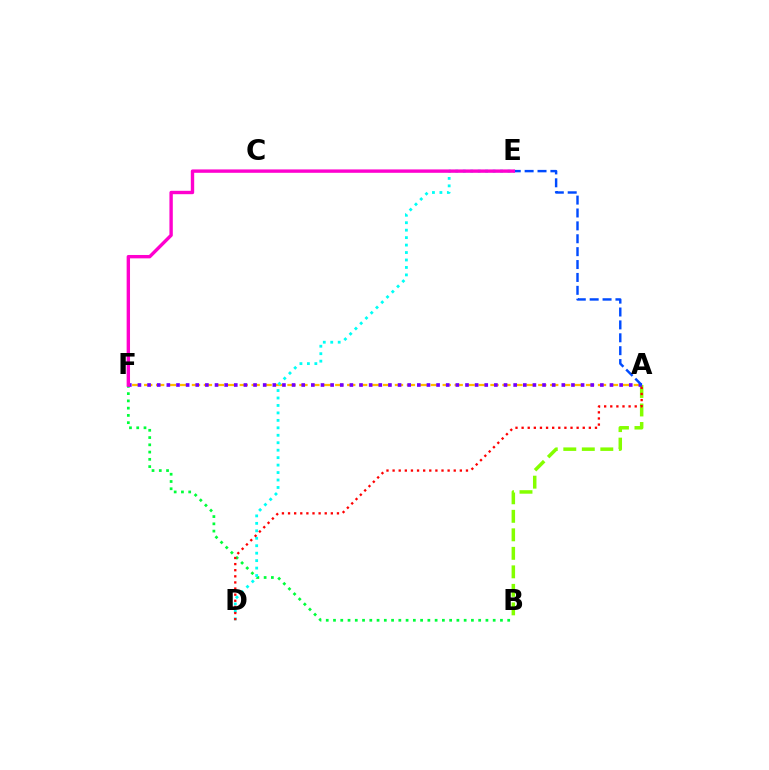{('A', 'F'): [{'color': '#ffbd00', 'line_style': 'dashed', 'thickness': 1.62}, {'color': '#7200ff', 'line_style': 'dotted', 'thickness': 2.62}], ('A', 'B'): [{'color': '#84ff00', 'line_style': 'dashed', 'thickness': 2.51}], ('B', 'F'): [{'color': '#00ff39', 'line_style': 'dotted', 'thickness': 1.97}], ('D', 'E'): [{'color': '#00fff6', 'line_style': 'dotted', 'thickness': 2.03}], ('A', 'E'): [{'color': '#004bff', 'line_style': 'dashed', 'thickness': 1.75}], ('A', 'D'): [{'color': '#ff0000', 'line_style': 'dotted', 'thickness': 1.66}], ('E', 'F'): [{'color': '#ff00cf', 'line_style': 'solid', 'thickness': 2.43}]}